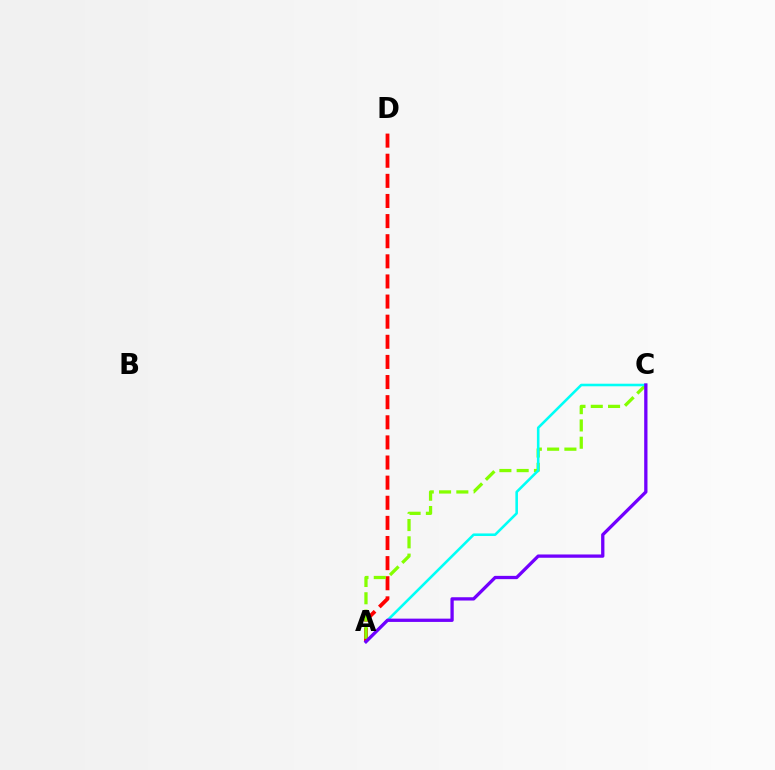{('A', 'D'): [{'color': '#ff0000', 'line_style': 'dashed', 'thickness': 2.73}], ('A', 'C'): [{'color': '#84ff00', 'line_style': 'dashed', 'thickness': 2.35}, {'color': '#00fff6', 'line_style': 'solid', 'thickness': 1.85}, {'color': '#7200ff', 'line_style': 'solid', 'thickness': 2.37}]}